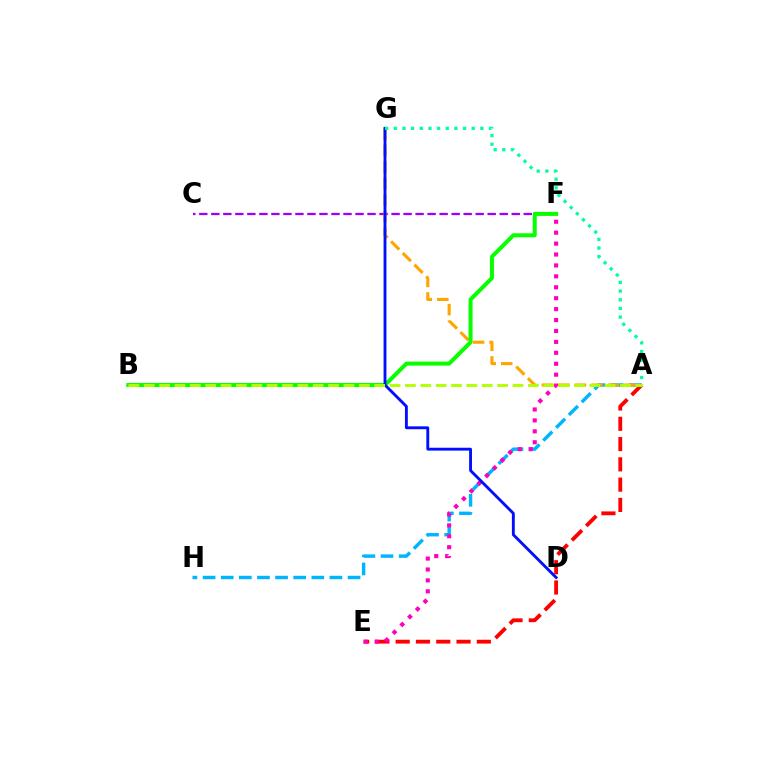{('A', 'H'): [{'color': '#00b5ff', 'line_style': 'dashed', 'thickness': 2.46}], ('A', 'E'): [{'color': '#ff0000', 'line_style': 'dashed', 'thickness': 2.76}], ('C', 'F'): [{'color': '#9b00ff', 'line_style': 'dashed', 'thickness': 1.63}], ('E', 'F'): [{'color': '#ff00bd', 'line_style': 'dotted', 'thickness': 2.97}], ('A', 'G'): [{'color': '#ffa500', 'line_style': 'dashed', 'thickness': 2.24}, {'color': '#00ff9d', 'line_style': 'dotted', 'thickness': 2.35}], ('B', 'F'): [{'color': '#08ff00', 'line_style': 'solid', 'thickness': 2.89}], ('D', 'G'): [{'color': '#0010ff', 'line_style': 'solid', 'thickness': 2.07}], ('A', 'B'): [{'color': '#b3ff00', 'line_style': 'dashed', 'thickness': 2.09}]}